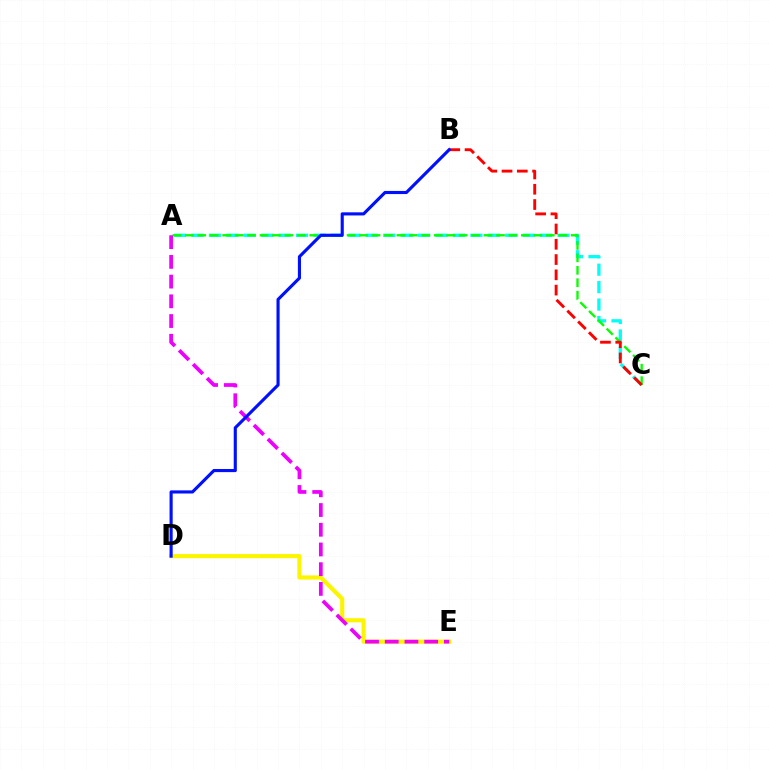{('A', 'C'): [{'color': '#00fff6', 'line_style': 'dashed', 'thickness': 2.37}, {'color': '#08ff00', 'line_style': 'dashed', 'thickness': 1.69}], ('D', 'E'): [{'color': '#fcf500', 'line_style': 'solid', 'thickness': 2.99}], ('A', 'E'): [{'color': '#ee00ff', 'line_style': 'dashed', 'thickness': 2.68}], ('B', 'C'): [{'color': '#ff0000', 'line_style': 'dashed', 'thickness': 2.08}], ('B', 'D'): [{'color': '#0010ff', 'line_style': 'solid', 'thickness': 2.25}]}